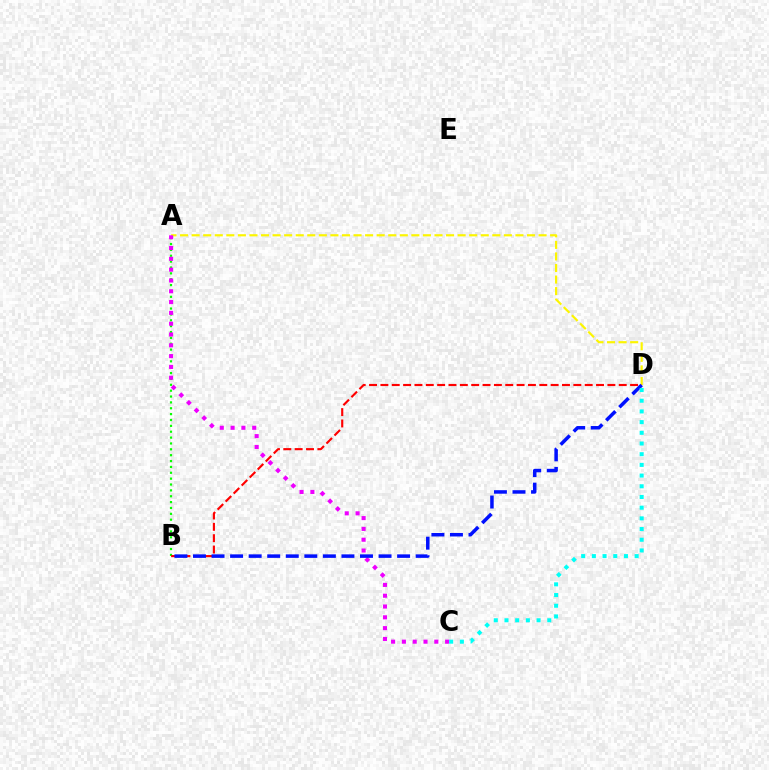{('A', 'B'): [{'color': '#08ff00', 'line_style': 'dotted', 'thickness': 1.59}], ('A', 'D'): [{'color': '#fcf500', 'line_style': 'dashed', 'thickness': 1.57}], ('A', 'C'): [{'color': '#ee00ff', 'line_style': 'dotted', 'thickness': 2.94}], ('B', 'D'): [{'color': '#ff0000', 'line_style': 'dashed', 'thickness': 1.54}, {'color': '#0010ff', 'line_style': 'dashed', 'thickness': 2.52}], ('C', 'D'): [{'color': '#00fff6', 'line_style': 'dotted', 'thickness': 2.91}]}